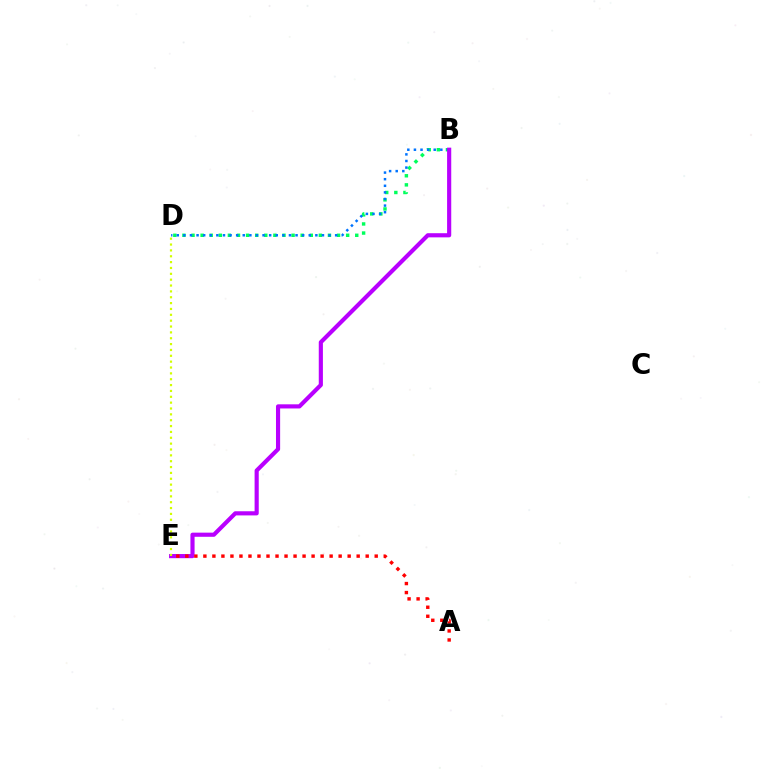{('B', 'D'): [{'color': '#00ff5c', 'line_style': 'dotted', 'thickness': 2.47}, {'color': '#0074ff', 'line_style': 'dotted', 'thickness': 1.79}], ('B', 'E'): [{'color': '#b900ff', 'line_style': 'solid', 'thickness': 2.98}], ('A', 'E'): [{'color': '#ff0000', 'line_style': 'dotted', 'thickness': 2.45}], ('D', 'E'): [{'color': '#d1ff00', 'line_style': 'dotted', 'thickness': 1.59}]}